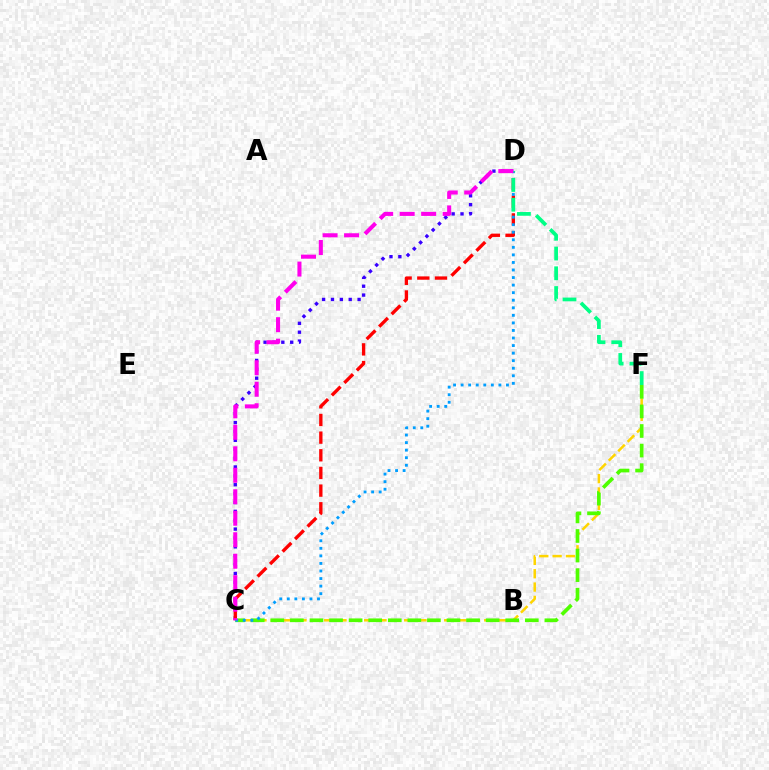{('C', 'F'): [{'color': '#ffd500', 'line_style': 'dashed', 'thickness': 1.81}, {'color': '#4fff00', 'line_style': 'dashed', 'thickness': 2.66}], ('C', 'D'): [{'color': '#3700ff', 'line_style': 'dotted', 'thickness': 2.41}, {'color': '#ff0000', 'line_style': 'dashed', 'thickness': 2.4}, {'color': '#009eff', 'line_style': 'dotted', 'thickness': 2.05}, {'color': '#ff00ed', 'line_style': 'dashed', 'thickness': 2.92}], ('D', 'F'): [{'color': '#00ff86', 'line_style': 'dashed', 'thickness': 2.68}]}